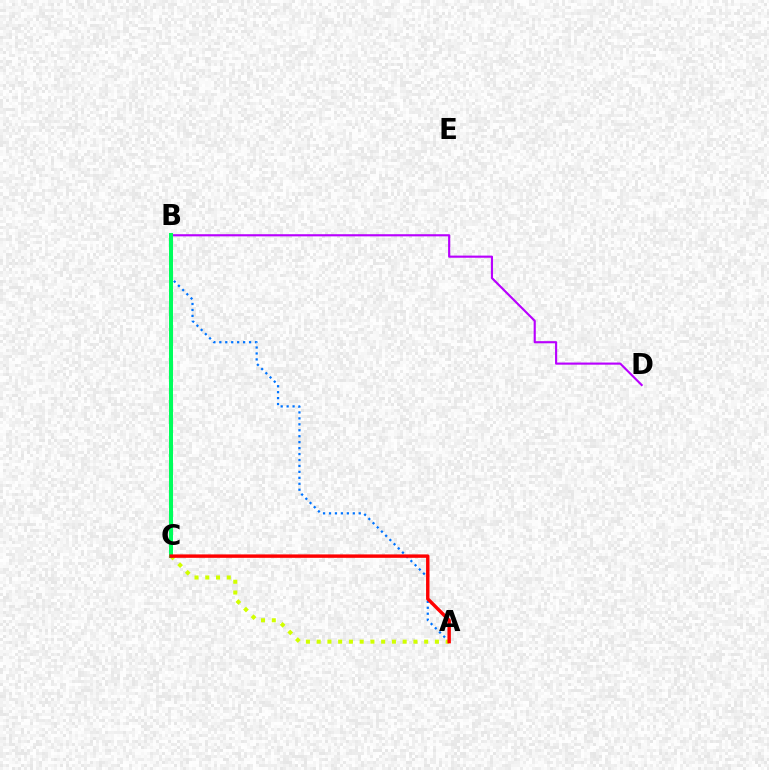{('B', 'D'): [{'color': '#b900ff', 'line_style': 'solid', 'thickness': 1.54}], ('A', 'B'): [{'color': '#0074ff', 'line_style': 'dotted', 'thickness': 1.62}], ('A', 'C'): [{'color': '#d1ff00', 'line_style': 'dotted', 'thickness': 2.92}, {'color': '#ff0000', 'line_style': 'solid', 'thickness': 2.46}], ('B', 'C'): [{'color': '#00ff5c', 'line_style': 'solid', 'thickness': 2.89}]}